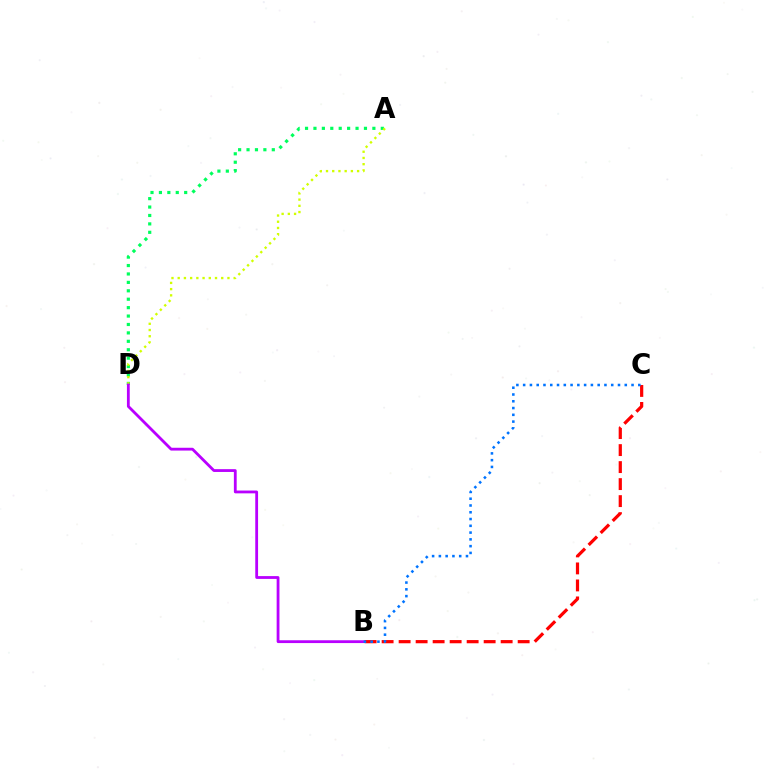{('B', 'C'): [{'color': '#ff0000', 'line_style': 'dashed', 'thickness': 2.31}, {'color': '#0074ff', 'line_style': 'dotted', 'thickness': 1.84}], ('A', 'D'): [{'color': '#00ff5c', 'line_style': 'dotted', 'thickness': 2.29}, {'color': '#d1ff00', 'line_style': 'dotted', 'thickness': 1.69}], ('B', 'D'): [{'color': '#b900ff', 'line_style': 'solid', 'thickness': 2.02}]}